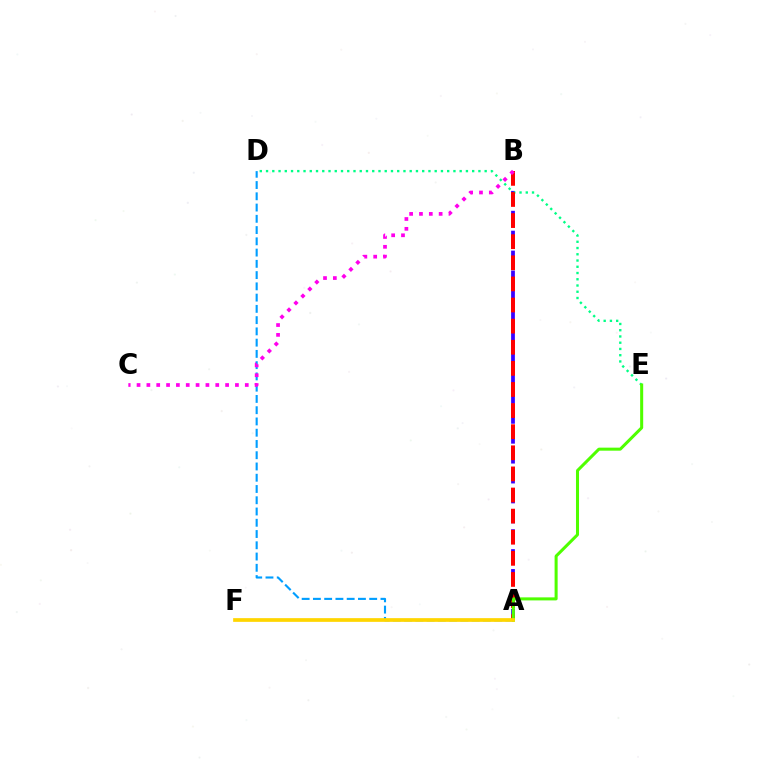{('A', 'D'): [{'color': '#009eff', 'line_style': 'dashed', 'thickness': 1.53}], ('A', 'B'): [{'color': '#3700ff', 'line_style': 'dashed', 'thickness': 2.7}, {'color': '#ff0000', 'line_style': 'dashed', 'thickness': 2.87}], ('D', 'E'): [{'color': '#00ff86', 'line_style': 'dotted', 'thickness': 1.7}], ('A', 'E'): [{'color': '#4fff00', 'line_style': 'solid', 'thickness': 2.18}], ('A', 'F'): [{'color': '#ffd500', 'line_style': 'solid', 'thickness': 2.67}], ('B', 'C'): [{'color': '#ff00ed', 'line_style': 'dotted', 'thickness': 2.67}]}